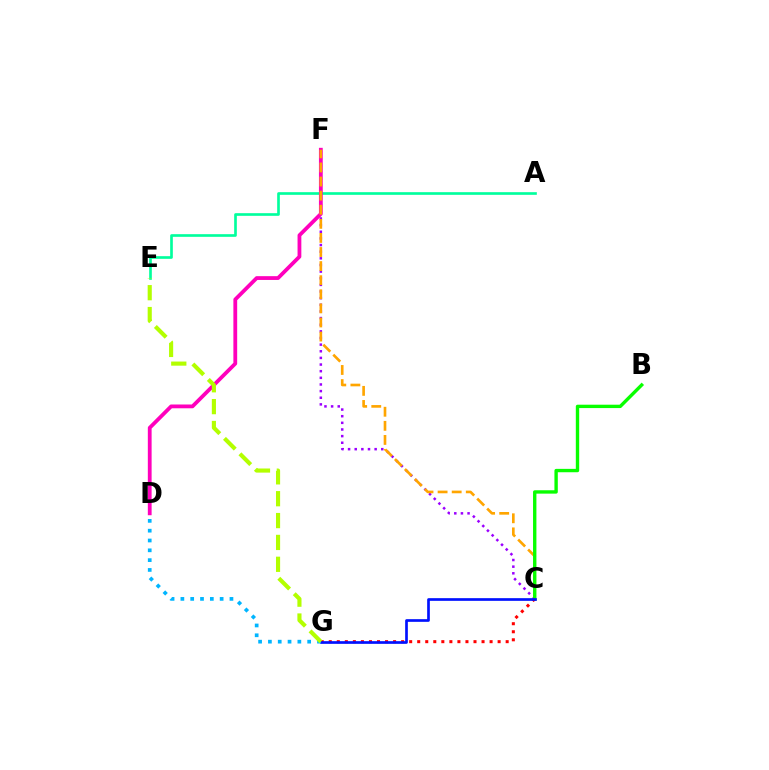{('C', 'F'): [{'color': '#9b00ff', 'line_style': 'dotted', 'thickness': 1.8}, {'color': '#ffa500', 'line_style': 'dashed', 'thickness': 1.91}], ('A', 'E'): [{'color': '#00ff9d', 'line_style': 'solid', 'thickness': 1.91}], ('D', 'F'): [{'color': '#ff00bd', 'line_style': 'solid', 'thickness': 2.73}], ('B', 'C'): [{'color': '#08ff00', 'line_style': 'solid', 'thickness': 2.43}], ('C', 'G'): [{'color': '#ff0000', 'line_style': 'dotted', 'thickness': 2.18}, {'color': '#0010ff', 'line_style': 'solid', 'thickness': 1.93}], ('D', 'G'): [{'color': '#00b5ff', 'line_style': 'dotted', 'thickness': 2.67}], ('E', 'G'): [{'color': '#b3ff00', 'line_style': 'dashed', 'thickness': 2.97}]}